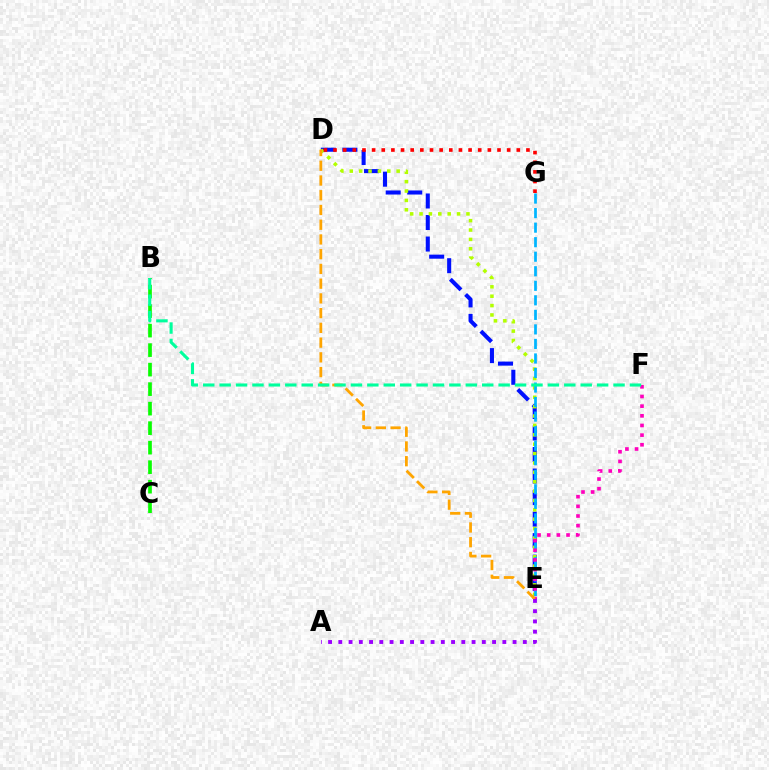{('D', 'E'): [{'color': '#0010ff', 'line_style': 'dashed', 'thickness': 2.92}, {'color': '#b3ff00', 'line_style': 'dotted', 'thickness': 2.55}, {'color': '#ffa500', 'line_style': 'dashed', 'thickness': 2.0}], ('E', 'G'): [{'color': '#00b5ff', 'line_style': 'dashed', 'thickness': 1.97}], ('D', 'G'): [{'color': '#ff0000', 'line_style': 'dotted', 'thickness': 2.62}], ('E', 'F'): [{'color': '#ff00bd', 'line_style': 'dotted', 'thickness': 2.62}], ('B', 'C'): [{'color': '#08ff00', 'line_style': 'dashed', 'thickness': 2.65}], ('B', 'F'): [{'color': '#00ff9d', 'line_style': 'dashed', 'thickness': 2.23}], ('A', 'E'): [{'color': '#9b00ff', 'line_style': 'dotted', 'thickness': 2.78}]}